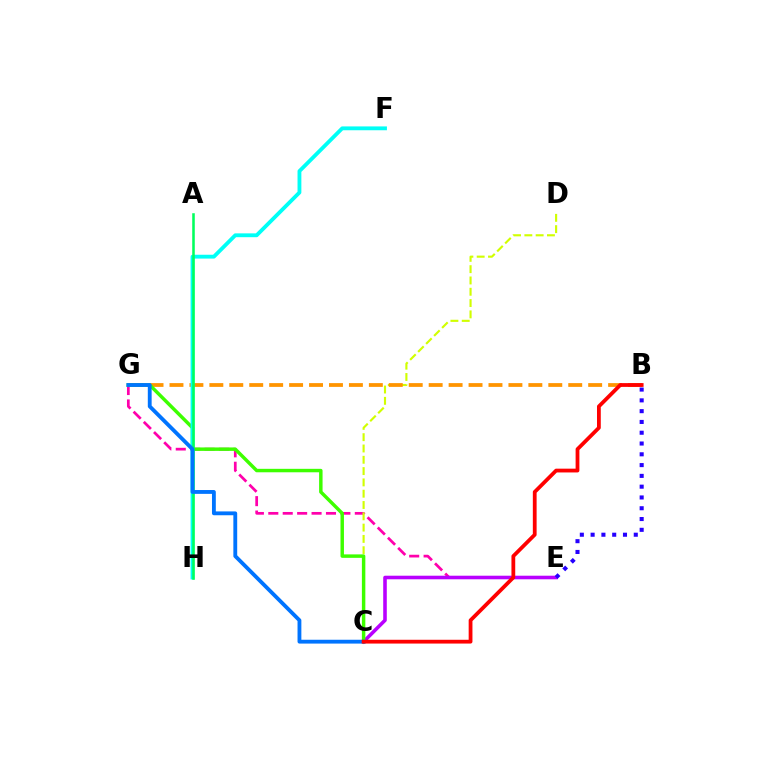{('E', 'G'): [{'color': '#ff00ac', 'line_style': 'dashed', 'thickness': 1.96}], ('C', 'E'): [{'color': '#b900ff', 'line_style': 'solid', 'thickness': 2.57}], ('C', 'D'): [{'color': '#d1ff00', 'line_style': 'dashed', 'thickness': 1.54}], ('B', 'G'): [{'color': '#ff9400', 'line_style': 'dashed', 'thickness': 2.71}], ('B', 'E'): [{'color': '#2500ff', 'line_style': 'dotted', 'thickness': 2.93}], ('C', 'G'): [{'color': '#3dff00', 'line_style': 'solid', 'thickness': 2.49}, {'color': '#0074ff', 'line_style': 'solid', 'thickness': 2.76}], ('F', 'H'): [{'color': '#00fff6', 'line_style': 'solid', 'thickness': 2.76}], ('A', 'H'): [{'color': '#00ff5c', 'line_style': 'solid', 'thickness': 1.83}], ('B', 'C'): [{'color': '#ff0000', 'line_style': 'solid', 'thickness': 2.72}]}